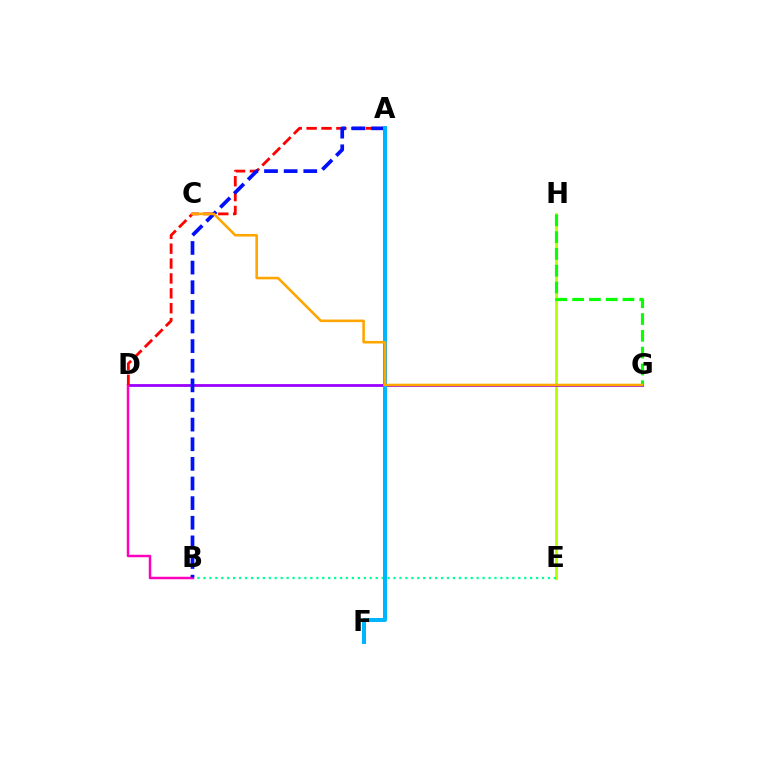{('E', 'H'): [{'color': '#b3ff00', 'line_style': 'solid', 'thickness': 2.02}], ('D', 'G'): [{'color': '#9b00ff', 'line_style': 'solid', 'thickness': 2.02}], ('B', 'E'): [{'color': '#00ff9d', 'line_style': 'dotted', 'thickness': 1.61}], ('B', 'D'): [{'color': '#ff00bd', 'line_style': 'solid', 'thickness': 1.78}], ('A', 'D'): [{'color': '#ff0000', 'line_style': 'dashed', 'thickness': 2.02}], ('G', 'H'): [{'color': '#08ff00', 'line_style': 'dashed', 'thickness': 2.28}], ('A', 'B'): [{'color': '#0010ff', 'line_style': 'dashed', 'thickness': 2.67}], ('A', 'F'): [{'color': '#00b5ff', 'line_style': 'solid', 'thickness': 2.88}], ('C', 'G'): [{'color': '#ffa500', 'line_style': 'solid', 'thickness': 1.85}]}